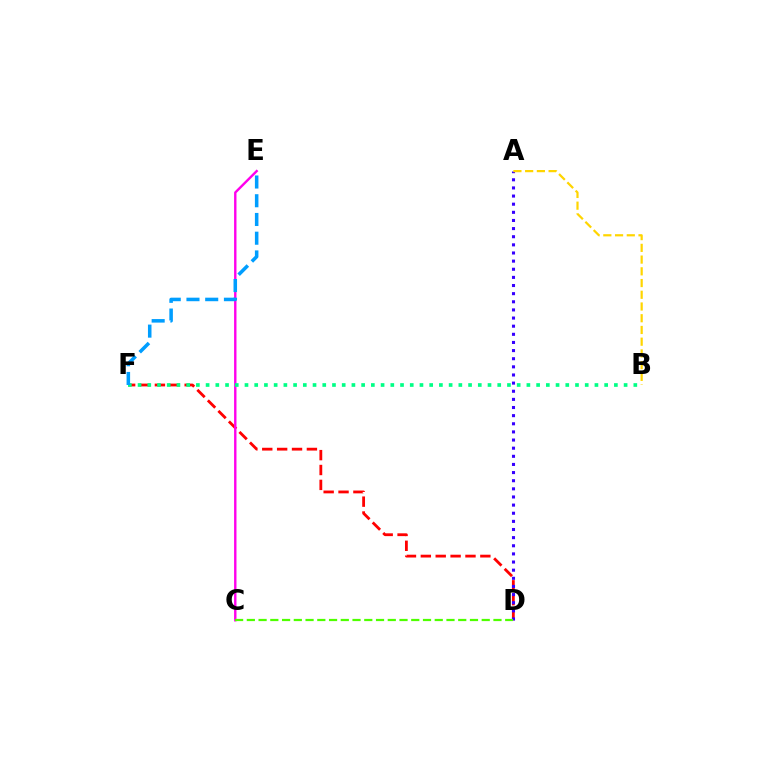{('D', 'F'): [{'color': '#ff0000', 'line_style': 'dashed', 'thickness': 2.02}], ('C', 'E'): [{'color': '#ff00ed', 'line_style': 'solid', 'thickness': 1.72}], ('B', 'F'): [{'color': '#00ff86', 'line_style': 'dotted', 'thickness': 2.64}], ('A', 'D'): [{'color': '#3700ff', 'line_style': 'dotted', 'thickness': 2.21}], ('E', 'F'): [{'color': '#009eff', 'line_style': 'dashed', 'thickness': 2.54}], ('C', 'D'): [{'color': '#4fff00', 'line_style': 'dashed', 'thickness': 1.6}], ('A', 'B'): [{'color': '#ffd500', 'line_style': 'dashed', 'thickness': 1.59}]}